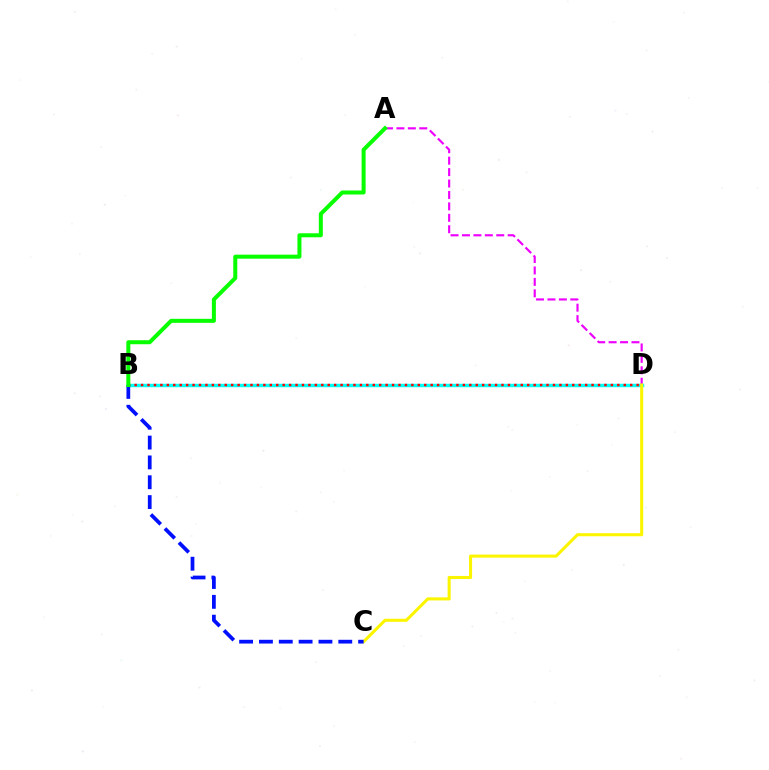{('B', 'D'): [{'color': '#00fff6', 'line_style': 'solid', 'thickness': 2.47}, {'color': '#ff0000', 'line_style': 'dotted', 'thickness': 1.75}], ('A', 'D'): [{'color': '#ee00ff', 'line_style': 'dashed', 'thickness': 1.55}], ('C', 'D'): [{'color': '#fcf500', 'line_style': 'solid', 'thickness': 2.2}], ('B', 'C'): [{'color': '#0010ff', 'line_style': 'dashed', 'thickness': 2.69}], ('A', 'B'): [{'color': '#08ff00', 'line_style': 'solid', 'thickness': 2.89}]}